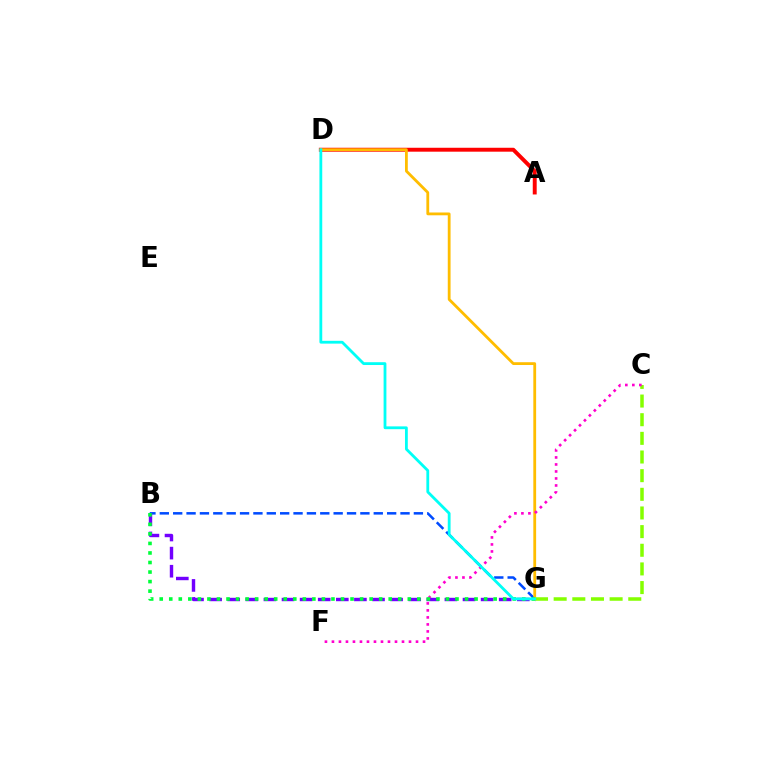{('A', 'D'): [{'color': '#ff0000', 'line_style': 'solid', 'thickness': 2.82}], ('B', 'G'): [{'color': '#004bff', 'line_style': 'dashed', 'thickness': 1.82}, {'color': '#7200ff', 'line_style': 'dashed', 'thickness': 2.46}, {'color': '#00ff39', 'line_style': 'dotted', 'thickness': 2.59}], ('D', 'G'): [{'color': '#ffbd00', 'line_style': 'solid', 'thickness': 2.02}, {'color': '#00fff6', 'line_style': 'solid', 'thickness': 2.02}], ('C', 'G'): [{'color': '#84ff00', 'line_style': 'dashed', 'thickness': 2.53}], ('C', 'F'): [{'color': '#ff00cf', 'line_style': 'dotted', 'thickness': 1.9}]}